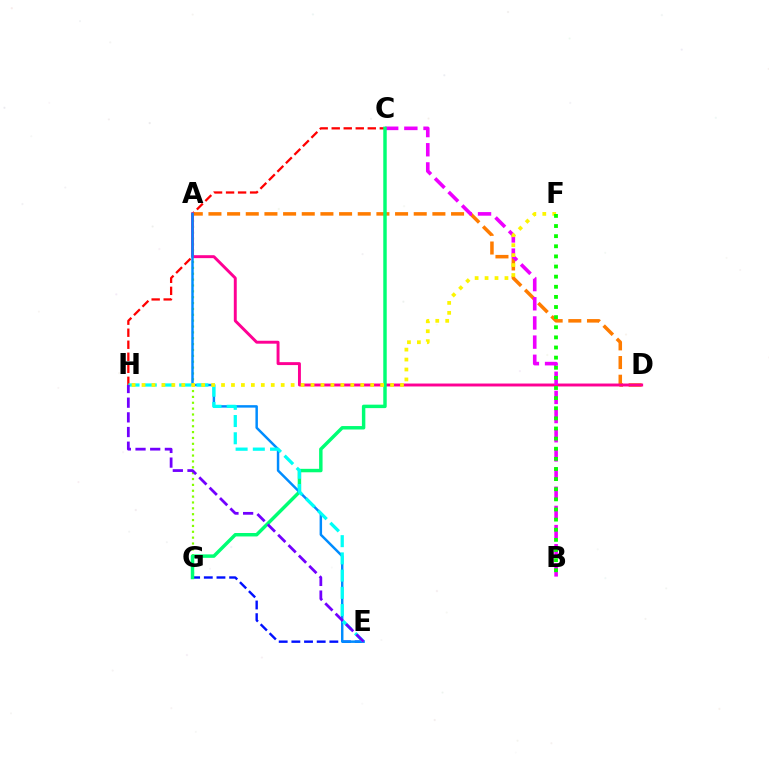{('A', 'G'): [{'color': '#84ff00', 'line_style': 'dotted', 'thickness': 1.59}], ('C', 'H'): [{'color': '#ff0000', 'line_style': 'dashed', 'thickness': 1.63}], ('A', 'D'): [{'color': '#ff7c00', 'line_style': 'dashed', 'thickness': 2.54}, {'color': '#ff0094', 'line_style': 'solid', 'thickness': 2.11}], ('E', 'G'): [{'color': '#0010ff', 'line_style': 'dashed', 'thickness': 1.72}], ('B', 'C'): [{'color': '#ee00ff', 'line_style': 'dashed', 'thickness': 2.6}], ('C', 'G'): [{'color': '#00ff74', 'line_style': 'solid', 'thickness': 2.48}], ('A', 'E'): [{'color': '#008cff', 'line_style': 'solid', 'thickness': 1.78}], ('E', 'H'): [{'color': '#00fff6', 'line_style': 'dashed', 'thickness': 2.34}, {'color': '#7200ff', 'line_style': 'dashed', 'thickness': 1.99}], ('F', 'H'): [{'color': '#fcf500', 'line_style': 'dotted', 'thickness': 2.7}], ('B', 'F'): [{'color': '#08ff00', 'line_style': 'dotted', 'thickness': 2.75}]}